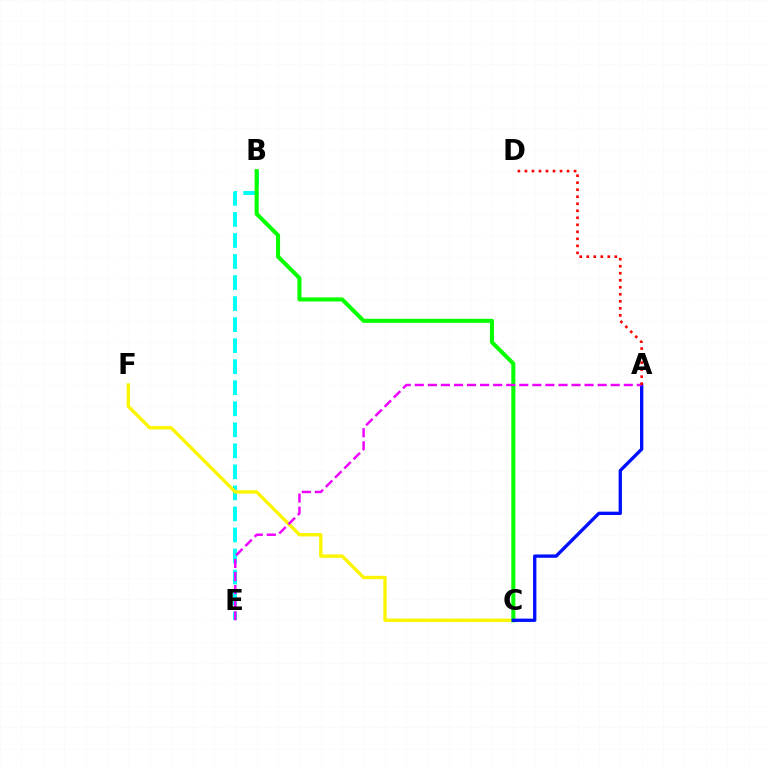{('B', 'E'): [{'color': '#00fff6', 'line_style': 'dashed', 'thickness': 2.86}], ('C', 'F'): [{'color': '#fcf500', 'line_style': 'solid', 'thickness': 2.43}], ('B', 'C'): [{'color': '#08ff00', 'line_style': 'solid', 'thickness': 2.92}], ('A', 'C'): [{'color': '#0010ff', 'line_style': 'solid', 'thickness': 2.4}], ('A', 'E'): [{'color': '#ee00ff', 'line_style': 'dashed', 'thickness': 1.77}], ('A', 'D'): [{'color': '#ff0000', 'line_style': 'dotted', 'thickness': 1.91}]}